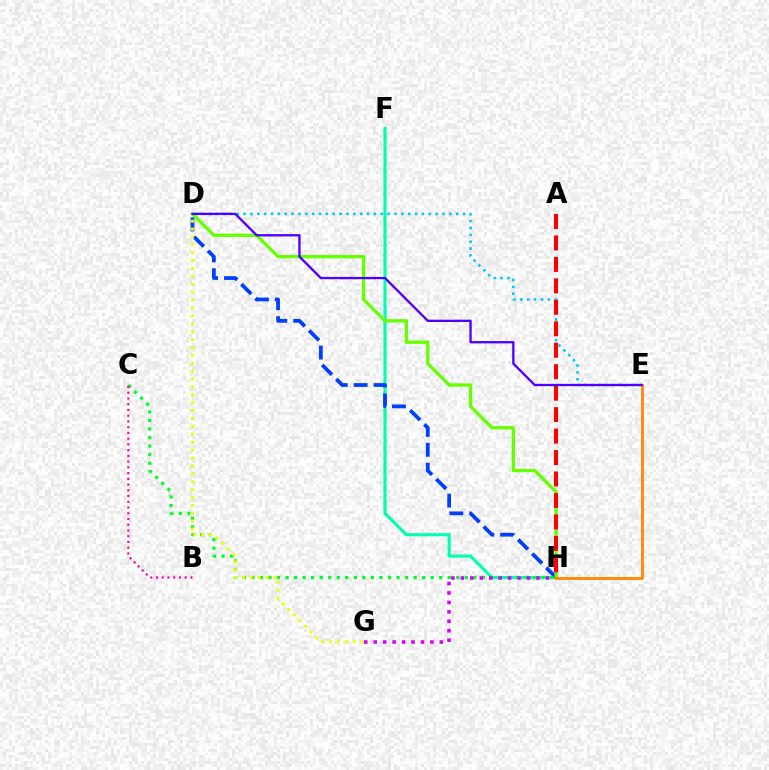{('F', 'H'): [{'color': '#00ffaf', 'line_style': 'solid', 'thickness': 2.25}], ('D', 'H'): [{'color': '#003fff', 'line_style': 'dashed', 'thickness': 2.7}, {'color': '#66ff00', 'line_style': 'solid', 'thickness': 2.37}], ('C', 'H'): [{'color': '#00ff27', 'line_style': 'dotted', 'thickness': 2.32}], ('G', 'H'): [{'color': '#d600ff', 'line_style': 'dotted', 'thickness': 2.57}], ('D', 'E'): [{'color': '#00c7ff', 'line_style': 'dotted', 'thickness': 1.86}, {'color': '#4f00ff', 'line_style': 'solid', 'thickness': 1.67}], ('E', 'H'): [{'color': '#ff8800', 'line_style': 'solid', 'thickness': 2.02}], ('D', 'G'): [{'color': '#eeff00', 'line_style': 'dotted', 'thickness': 2.14}], ('A', 'H'): [{'color': '#ff0000', 'line_style': 'dashed', 'thickness': 2.92}], ('B', 'C'): [{'color': '#ff00a0', 'line_style': 'dotted', 'thickness': 1.56}]}